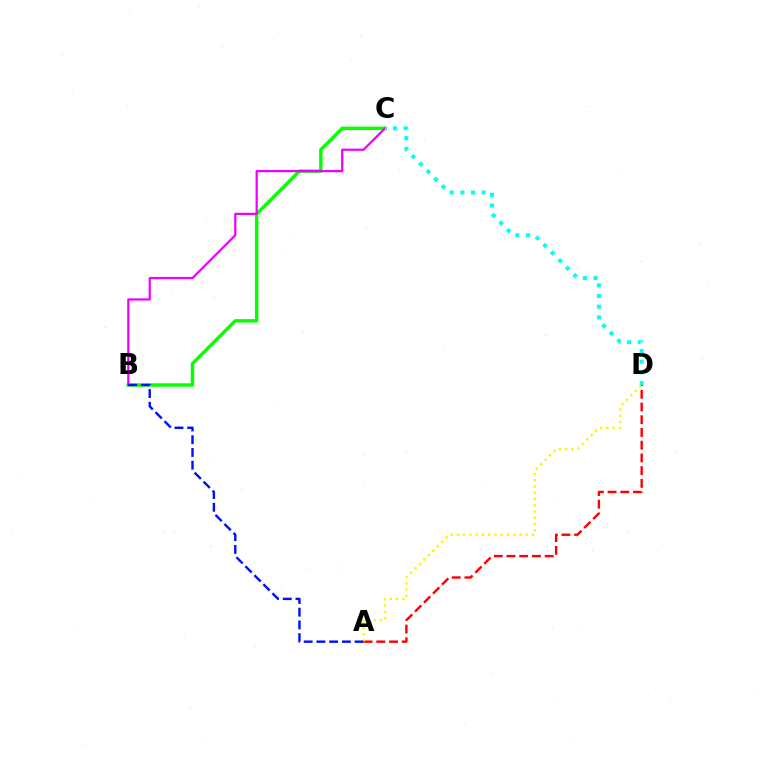{('B', 'C'): [{'color': '#08ff00', 'line_style': 'solid', 'thickness': 2.49}, {'color': '#ee00ff', 'line_style': 'solid', 'thickness': 1.61}], ('A', 'D'): [{'color': '#ff0000', 'line_style': 'dashed', 'thickness': 1.73}, {'color': '#fcf500', 'line_style': 'dotted', 'thickness': 1.7}], ('C', 'D'): [{'color': '#00fff6', 'line_style': 'dotted', 'thickness': 2.9}], ('A', 'B'): [{'color': '#0010ff', 'line_style': 'dashed', 'thickness': 1.73}]}